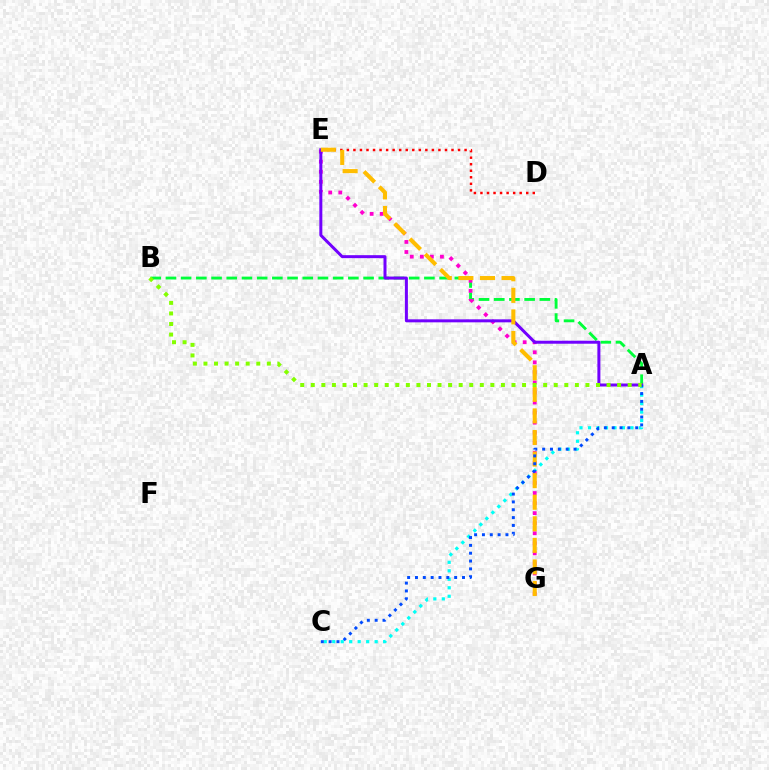{('A', 'C'): [{'color': '#00fff6', 'line_style': 'dotted', 'thickness': 2.31}, {'color': '#004bff', 'line_style': 'dotted', 'thickness': 2.13}], ('A', 'B'): [{'color': '#00ff39', 'line_style': 'dashed', 'thickness': 2.07}, {'color': '#84ff00', 'line_style': 'dotted', 'thickness': 2.87}], ('E', 'G'): [{'color': '#ff00cf', 'line_style': 'dotted', 'thickness': 2.73}, {'color': '#ffbd00', 'line_style': 'dashed', 'thickness': 2.93}], ('A', 'E'): [{'color': '#7200ff', 'line_style': 'solid', 'thickness': 2.16}], ('D', 'E'): [{'color': '#ff0000', 'line_style': 'dotted', 'thickness': 1.78}]}